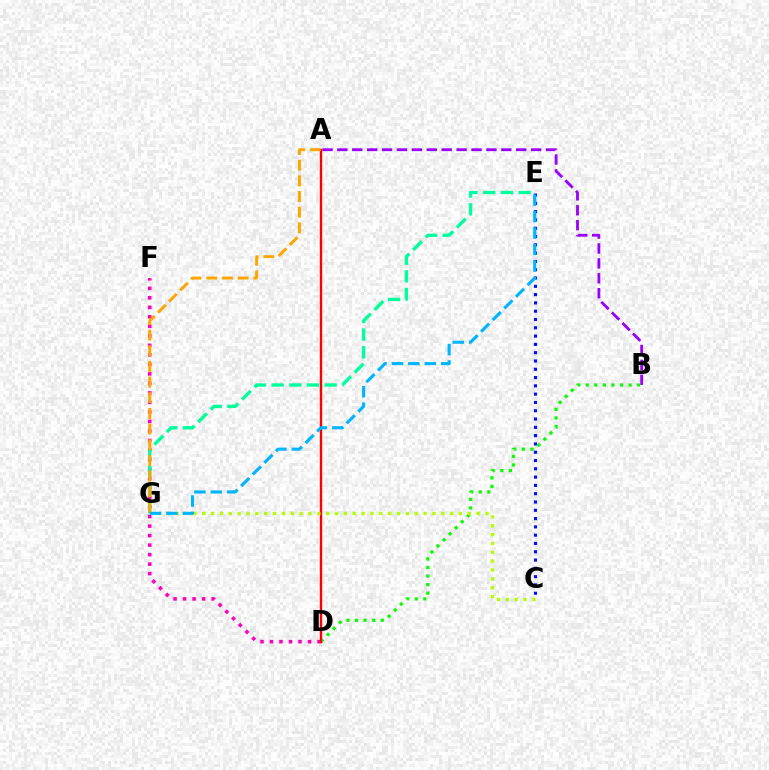{('A', 'B'): [{'color': '#9b00ff', 'line_style': 'dashed', 'thickness': 2.02}], ('C', 'E'): [{'color': '#0010ff', 'line_style': 'dotted', 'thickness': 2.25}], ('D', 'F'): [{'color': '#ff00bd', 'line_style': 'dotted', 'thickness': 2.58}], ('B', 'D'): [{'color': '#08ff00', 'line_style': 'dotted', 'thickness': 2.33}], ('E', 'G'): [{'color': '#00ff9d', 'line_style': 'dashed', 'thickness': 2.4}, {'color': '#00b5ff', 'line_style': 'dashed', 'thickness': 2.23}], ('A', 'D'): [{'color': '#ff0000', 'line_style': 'solid', 'thickness': 1.7}], ('A', 'G'): [{'color': '#ffa500', 'line_style': 'dashed', 'thickness': 2.13}], ('C', 'G'): [{'color': '#b3ff00', 'line_style': 'dotted', 'thickness': 2.41}]}